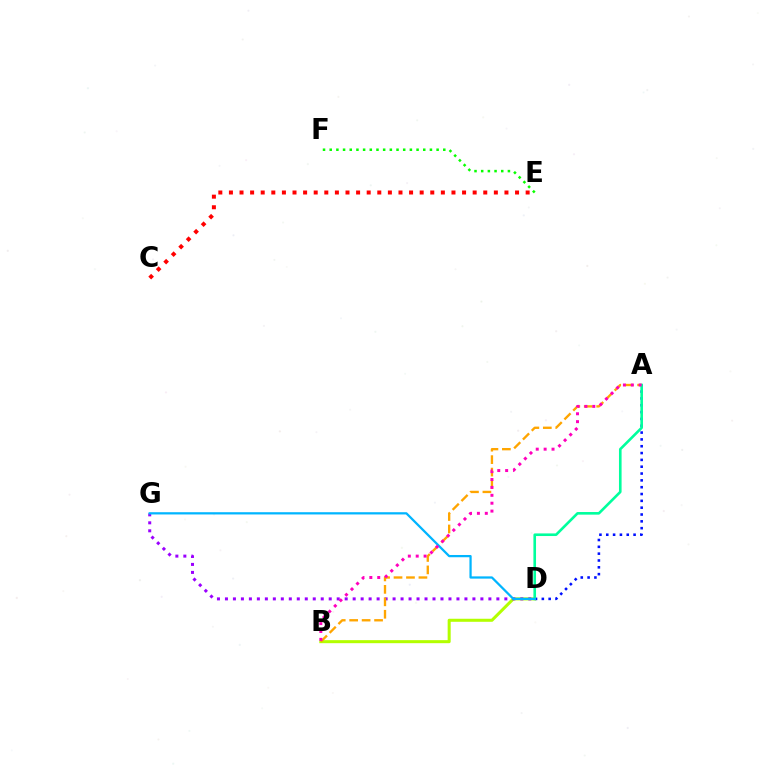{('C', 'E'): [{'color': '#ff0000', 'line_style': 'dotted', 'thickness': 2.88}], ('B', 'D'): [{'color': '#b3ff00', 'line_style': 'solid', 'thickness': 2.19}], ('D', 'G'): [{'color': '#9b00ff', 'line_style': 'dotted', 'thickness': 2.17}, {'color': '#00b5ff', 'line_style': 'solid', 'thickness': 1.62}], ('A', 'B'): [{'color': '#ffa500', 'line_style': 'dashed', 'thickness': 1.69}, {'color': '#ff00bd', 'line_style': 'dotted', 'thickness': 2.14}], ('A', 'D'): [{'color': '#0010ff', 'line_style': 'dotted', 'thickness': 1.85}, {'color': '#00ff9d', 'line_style': 'solid', 'thickness': 1.88}], ('E', 'F'): [{'color': '#08ff00', 'line_style': 'dotted', 'thickness': 1.82}]}